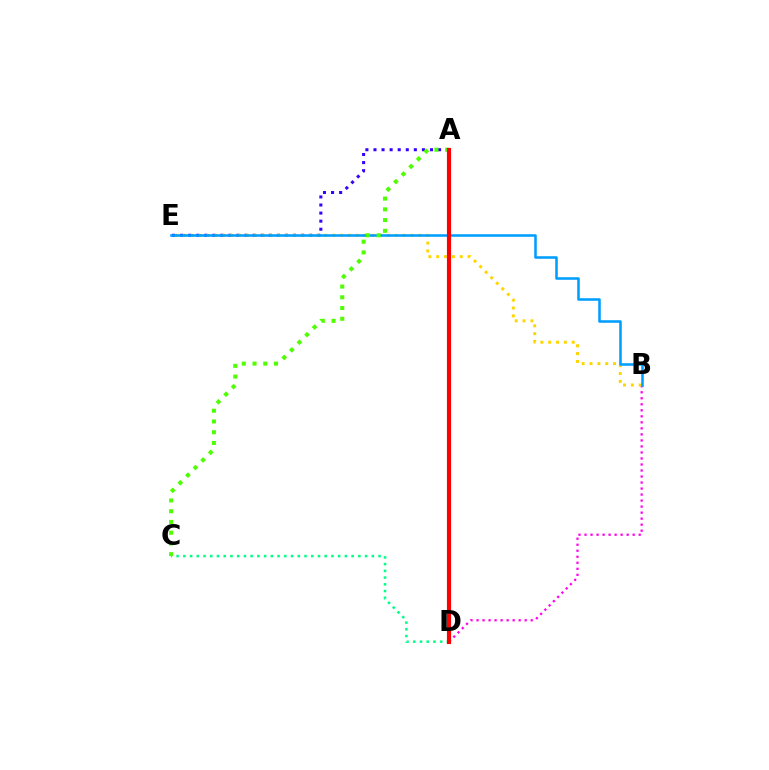{('C', 'D'): [{'color': '#00ff86', 'line_style': 'dotted', 'thickness': 1.83}], ('A', 'E'): [{'color': '#3700ff', 'line_style': 'dotted', 'thickness': 2.19}], ('B', 'D'): [{'color': '#ff00ed', 'line_style': 'dotted', 'thickness': 1.63}], ('B', 'E'): [{'color': '#ffd500', 'line_style': 'dotted', 'thickness': 2.13}, {'color': '#009eff', 'line_style': 'solid', 'thickness': 1.84}], ('A', 'C'): [{'color': '#4fff00', 'line_style': 'dotted', 'thickness': 2.92}], ('A', 'D'): [{'color': '#ff0000', 'line_style': 'solid', 'thickness': 2.98}]}